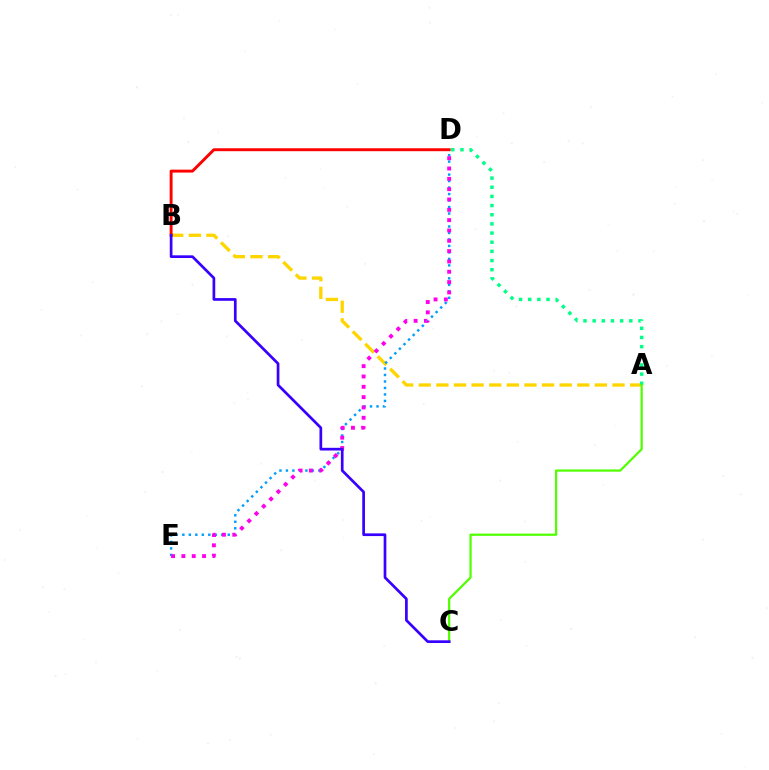{('A', 'B'): [{'color': '#ffd500', 'line_style': 'dashed', 'thickness': 2.39}], ('D', 'E'): [{'color': '#009eff', 'line_style': 'dotted', 'thickness': 1.76}, {'color': '#ff00ed', 'line_style': 'dotted', 'thickness': 2.81}], ('B', 'D'): [{'color': '#ff0000', 'line_style': 'solid', 'thickness': 2.1}], ('A', 'D'): [{'color': '#00ff86', 'line_style': 'dotted', 'thickness': 2.49}], ('A', 'C'): [{'color': '#4fff00', 'line_style': 'solid', 'thickness': 1.6}], ('B', 'C'): [{'color': '#3700ff', 'line_style': 'solid', 'thickness': 1.94}]}